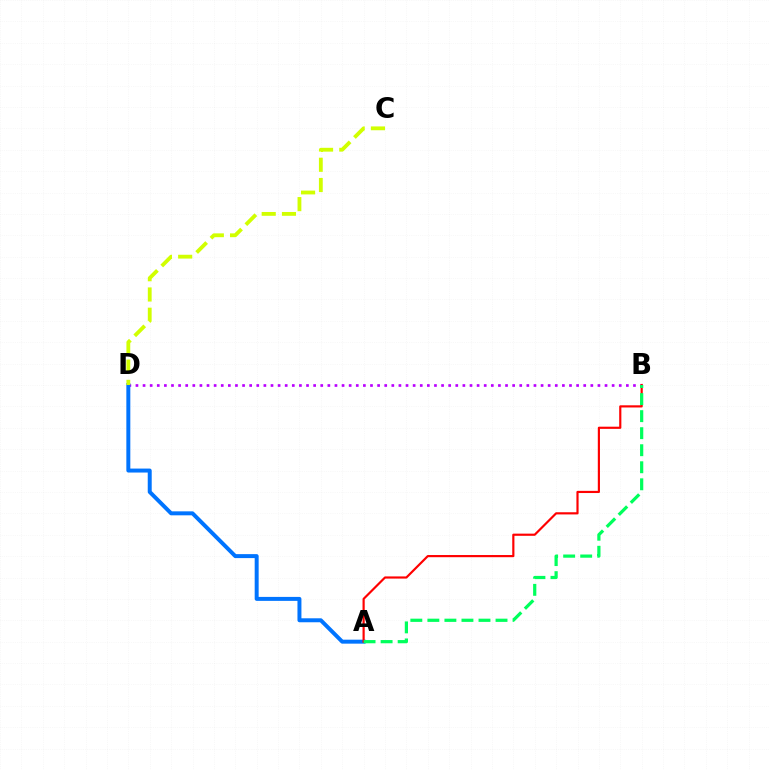{('B', 'D'): [{'color': '#b900ff', 'line_style': 'dotted', 'thickness': 1.93}], ('A', 'D'): [{'color': '#0074ff', 'line_style': 'solid', 'thickness': 2.86}], ('A', 'B'): [{'color': '#ff0000', 'line_style': 'solid', 'thickness': 1.57}, {'color': '#00ff5c', 'line_style': 'dashed', 'thickness': 2.31}], ('C', 'D'): [{'color': '#d1ff00', 'line_style': 'dashed', 'thickness': 2.75}]}